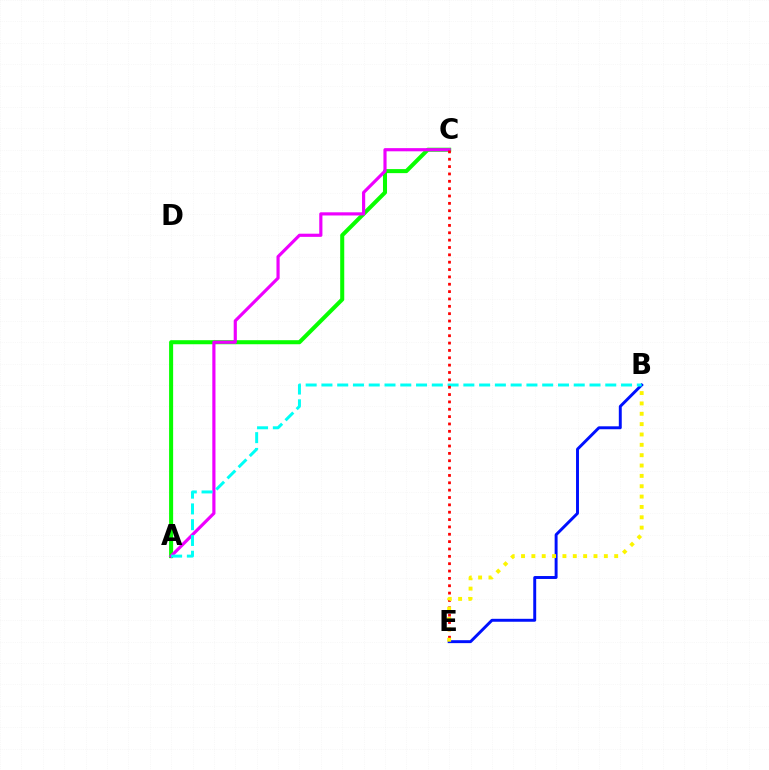{('B', 'E'): [{'color': '#0010ff', 'line_style': 'solid', 'thickness': 2.11}, {'color': '#fcf500', 'line_style': 'dotted', 'thickness': 2.81}], ('A', 'C'): [{'color': '#08ff00', 'line_style': 'solid', 'thickness': 2.91}, {'color': '#ee00ff', 'line_style': 'solid', 'thickness': 2.28}], ('A', 'B'): [{'color': '#00fff6', 'line_style': 'dashed', 'thickness': 2.14}], ('C', 'E'): [{'color': '#ff0000', 'line_style': 'dotted', 'thickness': 2.0}]}